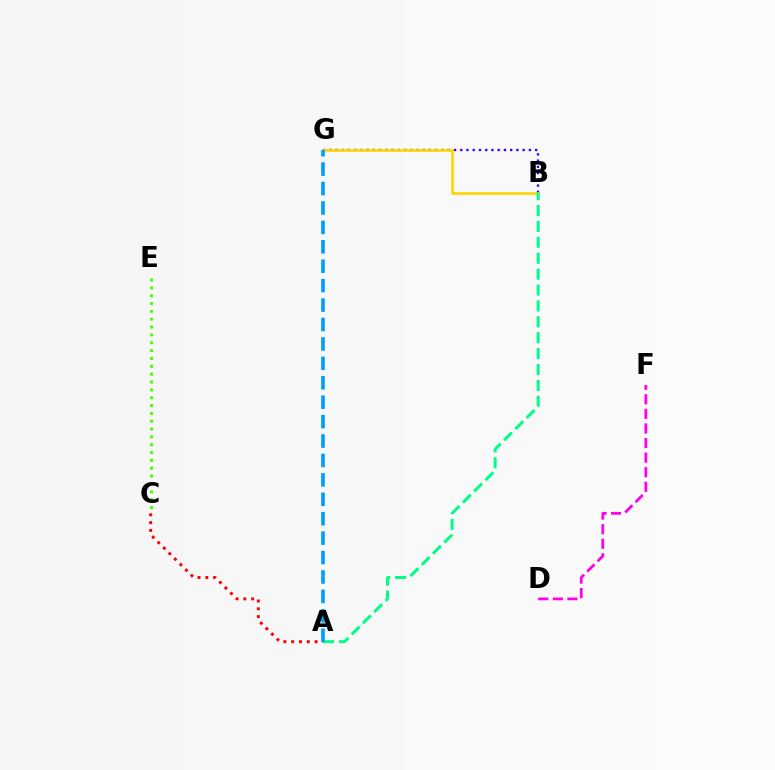{('A', 'C'): [{'color': '#ff0000', 'line_style': 'dotted', 'thickness': 2.12}], ('B', 'G'): [{'color': '#3700ff', 'line_style': 'dotted', 'thickness': 1.7}, {'color': '#ffd500', 'line_style': 'solid', 'thickness': 1.92}], ('D', 'F'): [{'color': '#ff00ed', 'line_style': 'dashed', 'thickness': 1.98}], ('C', 'E'): [{'color': '#4fff00', 'line_style': 'dotted', 'thickness': 2.13}], ('A', 'B'): [{'color': '#00ff86', 'line_style': 'dashed', 'thickness': 2.16}], ('A', 'G'): [{'color': '#009eff', 'line_style': 'dashed', 'thickness': 2.64}]}